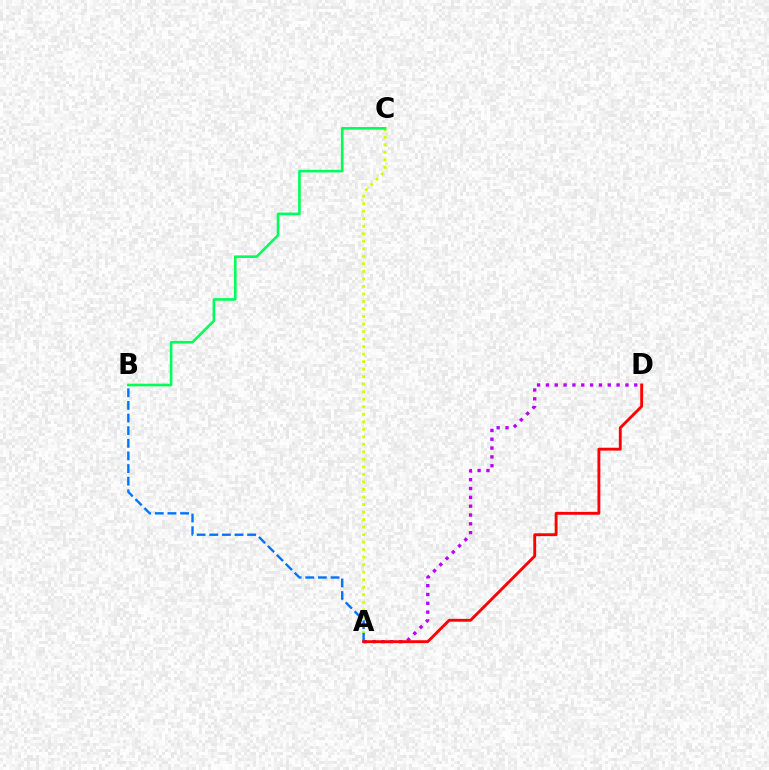{('A', 'C'): [{'color': '#d1ff00', 'line_style': 'dotted', 'thickness': 2.04}], ('A', 'B'): [{'color': '#0074ff', 'line_style': 'dashed', 'thickness': 1.72}], ('A', 'D'): [{'color': '#b900ff', 'line_style': 'dotted', 'thickness': 2.4}, {'color': '#ff0000', 'line_style': 'solid', 'thickness': 2.06}], ('B', 'C'): [{'color': '#00ff5c', 'line_style': 'solid', 'thickness': 1.89}]}